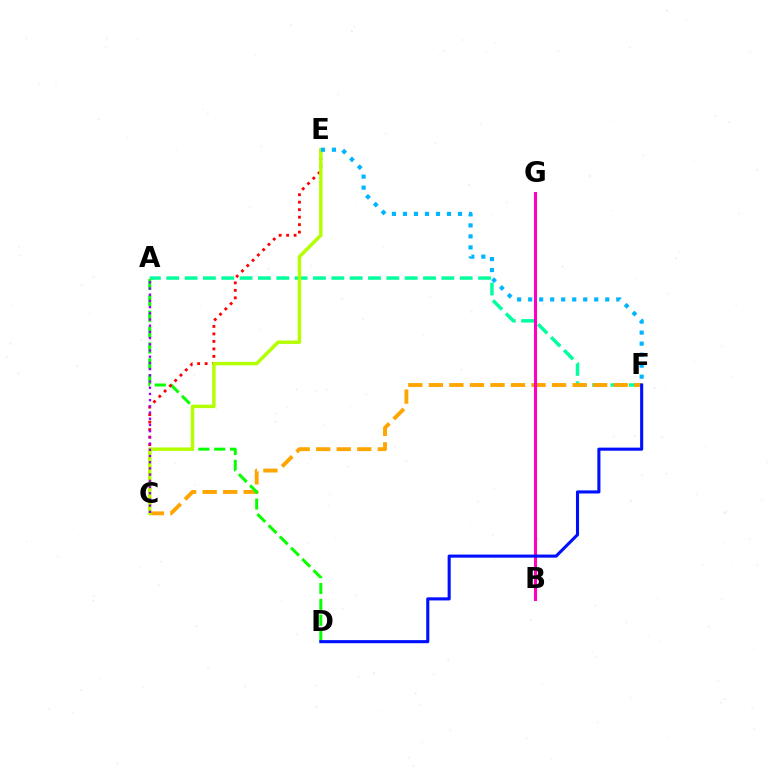{('A', 'F'): [{'color': '#00ff9d', 'line_style': 'dashed', 'thickness': 2.49}], ('C', 'F'): [{'color': '#ffa500', 'line_style': 'dashed', 'thickness': 2.79}], ('B', 'G'): [{'color': '#ff00bd', 'line_style': 'solid', 'thickness': 2.22}], ('A', 'D'): [{'color': '#08ff00', 'line_style': 'dashed', 'thickness': 2.16}], ('C', 'E'): [{'color': '#ff0000', 'line_style': 'dotted', 'thickness': 2.03}, {'color': '#b3ff00', 'line_style': 'solid', 'thickness': 2.48}], ('D', 'F'): [{'color': '#0010ff', 'line_style': 'solid', 'thickness': 2.22}], ('A', 'C'): [{'color': '#9b00ff', 'line_style': 'dotted', 'thickness': 1.69}], ('E', 'F'): [{'color': '#00b5ff', 'line_style': 'dotted', 'thickness': 2.99}]}